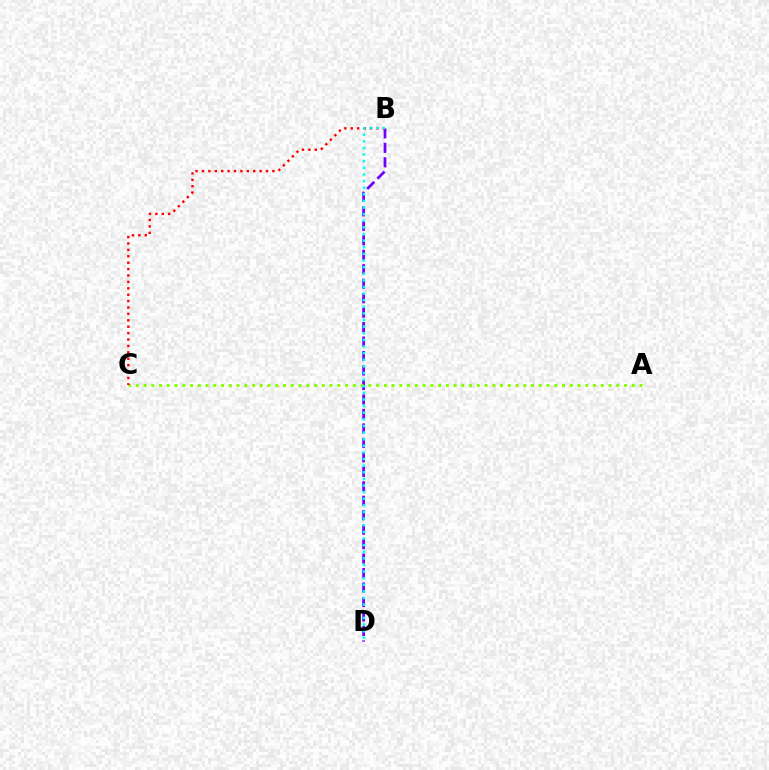{('B', 'D'): [{'color': '#7200ff', 'line_style': 'dashed', 'thickness': 1.97}, {'color': '#00fff6', 'line_style': 'dotted', 'thickness': 1.8}], ('A', 'C'): [{'color': '#84ff00', 'line_style': 'dotted', 'thickness': 2.11}], ('B', 'C'): [{'color': '#ff0000', 'line_style': 'dotted', 'thickness': 1.74}]}